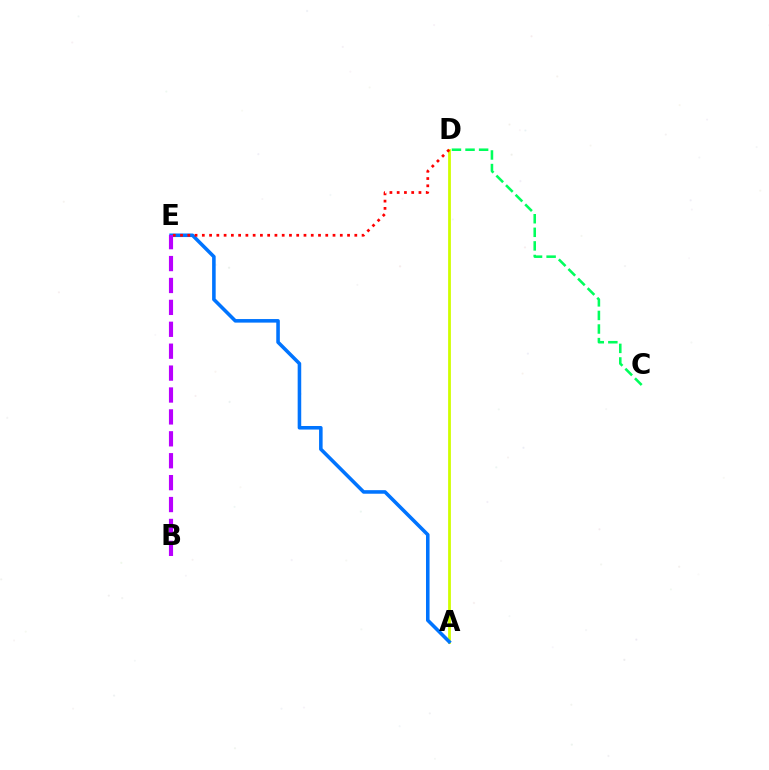{('A', 'D'): [{'color': '#d1ff00', 'line_style': 'solid', 'thickness': 2.0}], ('A', 'E'): [{'color': '#0074ff', 'line_style': 'solid', 'thickness': 2.57}], ('D', 'E'): [{'color': '#ff0000', 'line_style': 'dotted', 'thickness': 1.97}], ('B', 'E'): [{'color': '#b900ff', 'line_style': 'dashed', 'thickness': 2.98}], ('C', 'D'): [{'color': '#00ff5c', 'line_style': 'dashed', 'thickness': 1.84}]}